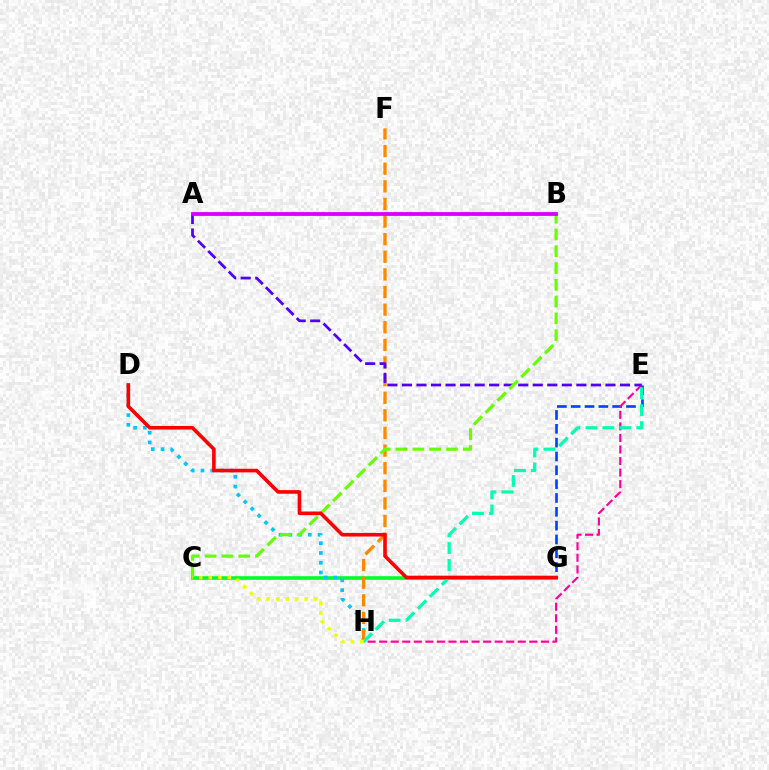{('E', 'G'): [{'color': '#003fff', 'line_style': 'dashed', 'thickness': 1.88}], ('E', 'H'): [{'color': '#ff00a0', 'line_style': 'dashed', 'thickness': 1.57}, {'color': '#00ffaf', 'line_style': 'dashed', 'thickness': 2.3}], ('C', 'G'): [{'color': '#00ff27', 'line_style': 'solid', 'thickness': 2.6}], ('D', 'H'): [{'color': '#00c7ff', 'line_style': 'dotted', 'thickness': 2.65}], ('F', 'H'): [{'color': '#ff8800', 'line_style': 'dashed', 'thickness': 2.39}], ('A', 'E'): [{'color': '#4f00ff', 'line_style': 'dashed', 'thickness': 1.97}], ('B', 'C'): [{'color': '#66ff00', 'line_style': 'dashed', 'thickness': 2.28}], ('D', 'G'): [{'color': '#ff0000', 'line_style': 'solid', 'thickness': 2.6}], ('A', 'B'): [{'color': '#d600ff', 'line_style': 'solid', 'thickness': 2.73}], ('C', 'H'): [{'color': '#eeff00', 'line_style': 'dotted', 'thickness': 2.59}]}